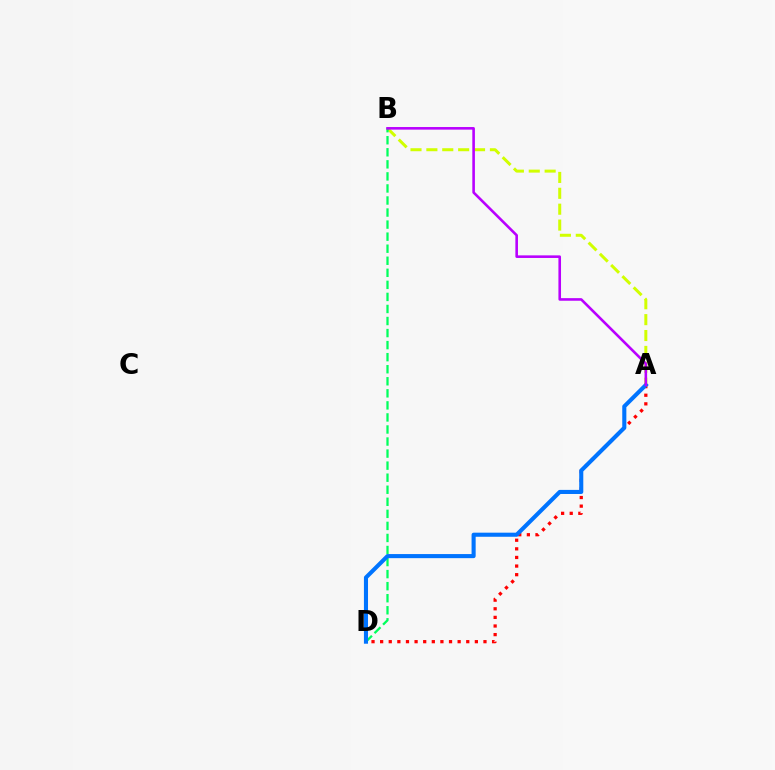{('A', 'B'): [{'color': '#d1ff00', 'line_style': 'dashed', 'thickness': 2.16}, {'color': '#b900ff', 'line_style': 'solid', 'thickness': 1.87}], ('A', 'D'): [{'color': '#ff0000', 'line_style': 'dotted', 'thickness': 2.34}, {'color': '#0074ff', 'line_style': 'solid', 'thickness': 2.94}], ('B', 'D'): [{'color': '#00ff5c', 'line_style': 'dashed', 'thickness': 1.64}]}